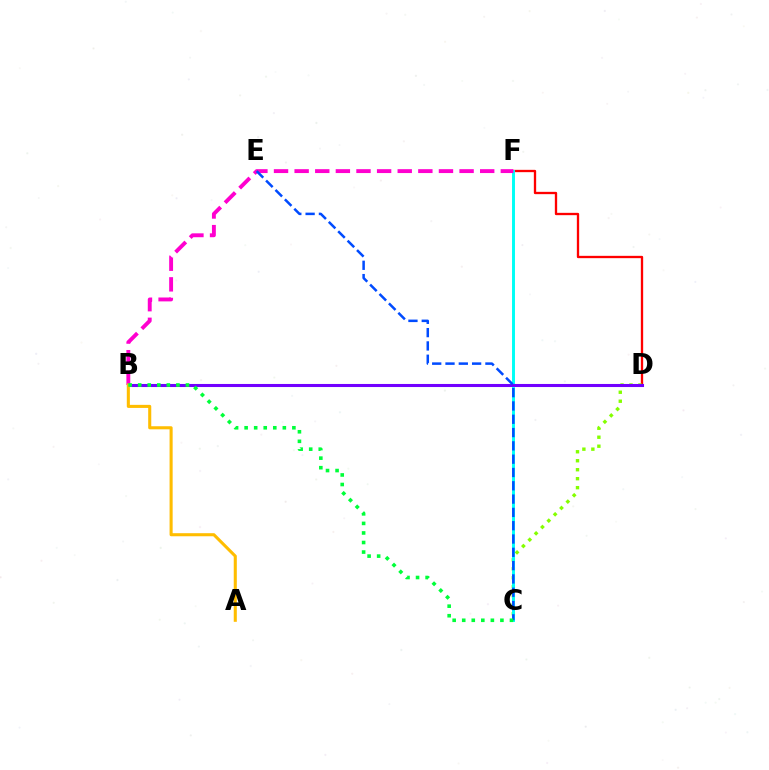{('D', 'F'): [{'color': '#ff0000', 'line_style': 'solid', 'thickness': 1.67}], ('C', 'D'): [{'color': '#84ff00', 'line_style': 'dotted', 'thickness': 2.44}], ('C', 'F'): [{'color': '#00fff6', 'line_style': 'solid', 'thickness': 2.12}], ('B', 'F'): [{'color': '#ff00cf', 'line_style': 'dashed', 'thickness': 2.8}], ('B', 'D'): [{'color': '#7200ff', 'line_style': 'solid', 'thickness': 2.21}], ('C', 'E'): [{'color': '#004bff', 'line_style': 'dashed', 'thickness': 1.81}], ('A', 'B'): [{'color': '#ffbd00', 'line_style': 'solid', 'thickness': 2.21}], ('B', 'C'): [{'color': '#00ff39', 'line_style': 'dotted', 'thickness': 2.6}]}